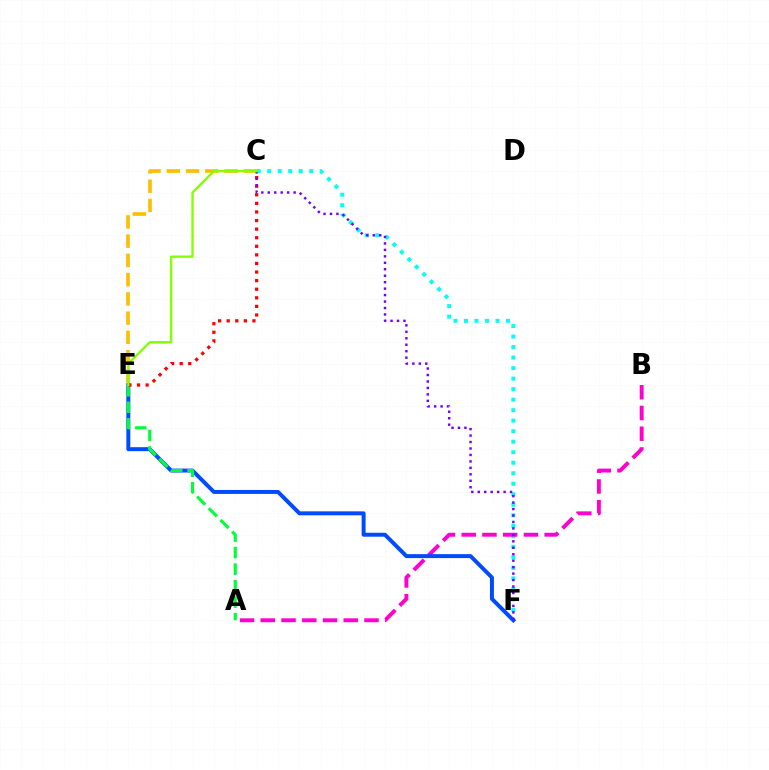{('C', 'F'): [{'color': '#00fff6', 'line_style': 'dotted', 'thickness': 2.86}, {'color': '#7200ff', 'line_style': 'dotted', 'thickness': 1.75}], ('A', 'B'): [{'color': '#ff00cf', 'line_style': 'dashed', 'thickness': 2.82}], ('C', 'E'): [{'color': '#ffbd00', 'line_style': 'dashed', 'thickness': 2.61}, {'color': '#ff0000', 'line_style': 'dotted', 'thickness': 2.33}, {'color': '#84ff00', 'line_style': 'solid', 'thickness': 1.68}], ('E', 'F'): [{'color': '#004bff', 'line_style': 'solid', 'thickness': 2.85}], ('A', 'E'): [{'color': '#00ff39', 'line_style': 'dashed', 'thickness': 2.24}]}